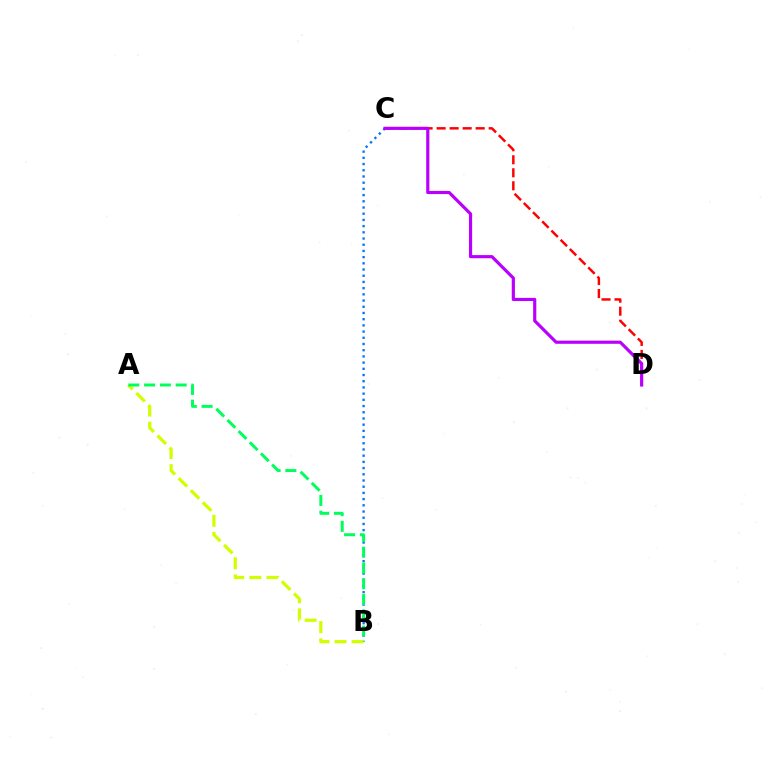{('B', 'C'): [{'color': '#0074ff', 'line_style': 'dotted', 'thickness': 1.69}], ('C', 'D'): [{'color': '#ff0000', 'line_style': 'dashed', 'thickness': 1.77}, {'color': '#b900ff', 'line_style': 'solid', 'thickness': 2.28}], ('A', 'B'): [{'color': '#d1ff00', 'line_style': 'dashed', 'thickness': 2.32}, {'color': '#00ff5c', 'line_style': 'dashed', 'thickness': 2.14}]}